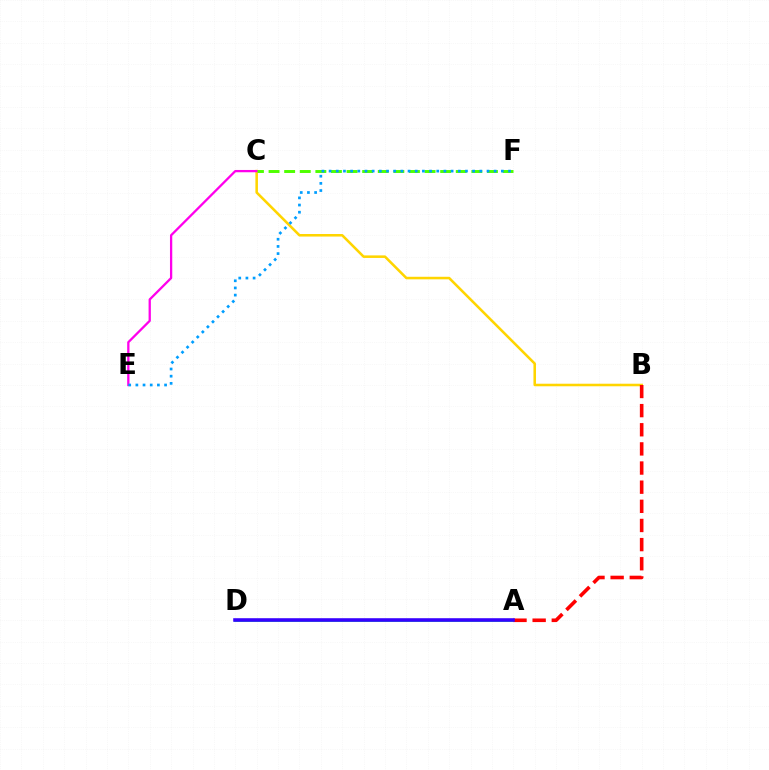{('A', 'D'): [{'color': '#00ff86', 'line_style': 'solid', 'thickness': 1.94}, {'color': '#3700ff', 'line_style': 'solid', 'thickness': 2.57}], ('B', 'C'): [{'color': '#ffd500', 'line_style': 'solid', 'thickness': 1.84}], ('C', 'E'): [{'color': '#ff00ed', 'line_style': 'solid', 'thickness': 1.65}], ('C', 'F'): [{'color': '#4fff00', 'line_style': 'dashed', 'thickness': 2.12}], ('E', 'F'): [{'color': '#009eff', 'line_style': 'dotted', 'thickness': 1.95}], ('A', 'B'): [{'color': '#ff0000', 'line_style': 'dashed', 'thickness': 2.6}]}